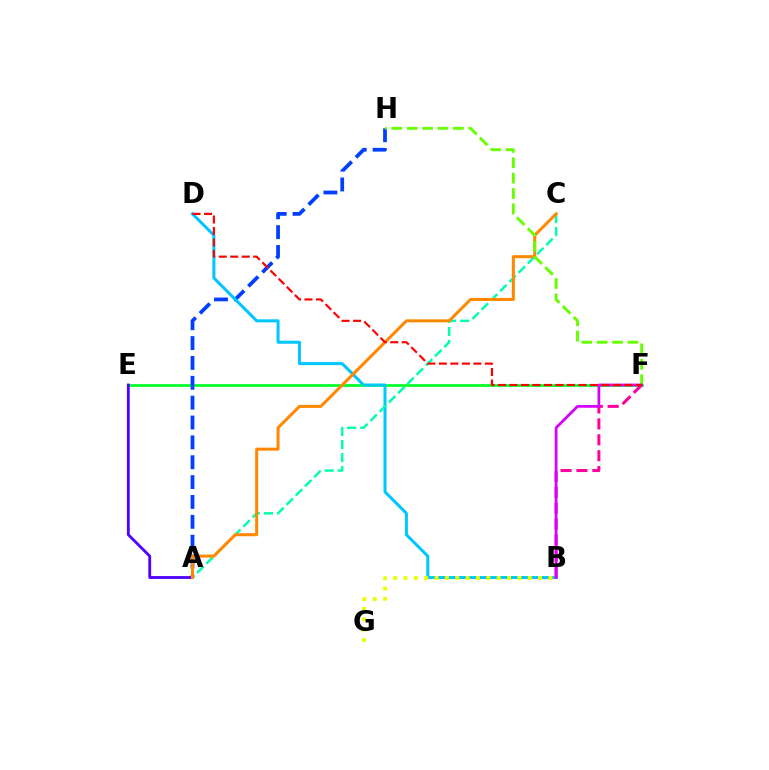{('E', 'F'): [{'color': '#00ff27', 'line_style': 'solid', 'thickness': 1.95}], ('A', 'E'): [{'color': '#4f00ff', 'line_style': 'solid', 'thickness': 2.02}], ('A', 'H'): [{'color': '#003fff', 'line_style': 'dashed', 'thickness': 2.7}], ('B', 'D'): [{'color': '#00c7ff', 'line_style': 'solid', 'thickness': 2.18}], ('A', 'C'): [{'color': '#00ffaf', 'line_style': 'dashed', 'thickness': 1.77}, {'color': '#ff8800', 'line_style': 'solid', 'thickness': 2.17}], ('F', 'H'): [{'color': '#66ff00', 'line_style': 'dashed', 'thickness': 2.09}], ('B', 'G'): [{'color': '#eeff00', 'line_style': 'dotted', 'thickness': 2.81}], ('B', 'F'): [{'color': '#ff00a0', 'line_style': 'dashed', 'thickness': 2.16}, {'color': '#d600ff', 'line_style': 'solid', 'thickness': 1.98}], ('D', 'F'): [{'color': '#ff0000', 'line_style': 'dashed', 'thickness': 1.56}]}